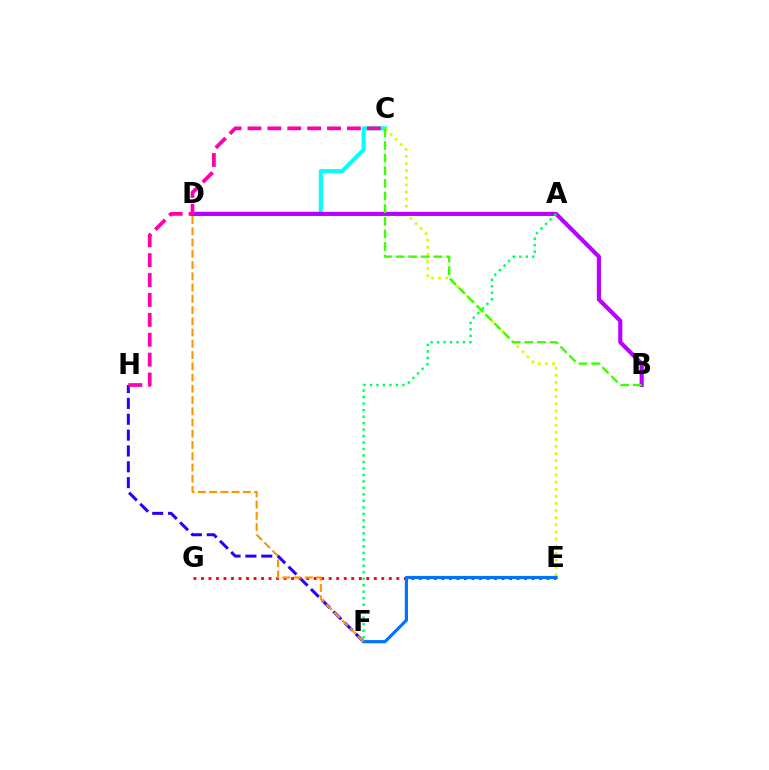{('C', 'D'): [{'color': '#00fff6', 'line_style': 'solid', 'thickness': 2.92}], ('F', 'H'): [{'color': '#2500ff', 'line_style': 'dashed', 'thickness': 2.15}], ('E', 'G'): [{'color': '#ff0000', 'line_style': 'dotted', 'thickness': 2.04}], ('C', 'E'): [{'color': '#d1ff00', 'line_style': 'dotted', 'thickness': 1.93}], ('E', 'F'): [{'color': '#0074ff', 'line_style': 'solid', 'thickness': 2.3}], ('B', 'D'): [{'color': '#b900ff', 'line_style': 'solid', 'thickness': 2.97}], ('D', 'F'): [{'color': '#ff9400', 'line_style': 'dashed', 'thickness': 1.53}], ('A', 'F'): [{'color': '#00ff5c', 'line_style': 'dotted', 'thickness': 1.76}], ('C', 'H'): [{'color': '#ff00ac', 'line_style': 'dashed', 'thickness': 2.7}], ('B', 'C'): [{'color': '#3dff00', 'line_style': 'dashed', 'thickness': 1.71}]}